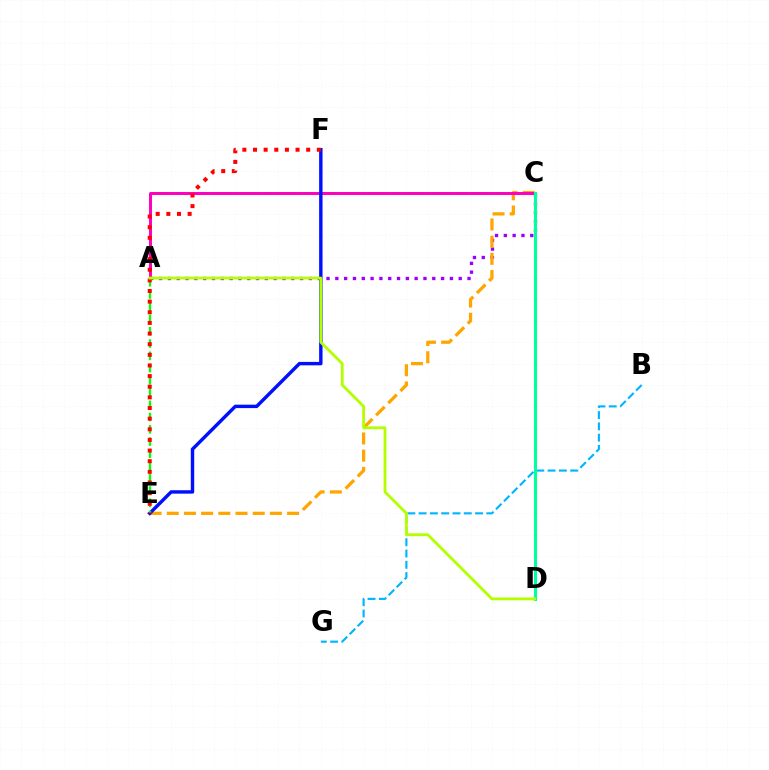{('A', 'C'): [{'color': '#9b00ff', 'line_style': 'dotted', 'thickness': 2.39}, {'color': '#ff00bd', 'line_style': 'solid', 'thickness': 2.14}], ('C', 'E'): [{'color': '#ffa500', 'line_style': 'dashed', 'thickness': 2.34}], ('E', 'F'): [{'color': '#0010ff', 'line_style': 'solid', 'thickness': 2.46}, {'color': '#ff0000', 'line_style': 'dotted', 'thickness': 2.89}], ('B', 'G'): [{'color': '#00b5ff', 'line_style': 'dashed', 'thickness': 1.53}], ('A', 'E'): [{'color': '#08ff00', 'line_style': 'dashed', 'thickness': 1.66}], ('C', 'D'): [{'color': '#00ff9d', 'line_style': 'solid', 'thickness': 2.2}], ('A', 'D'): [{'color': '#b3ff00', 'line_style': 'solid', 'thickness': 2.04}]}